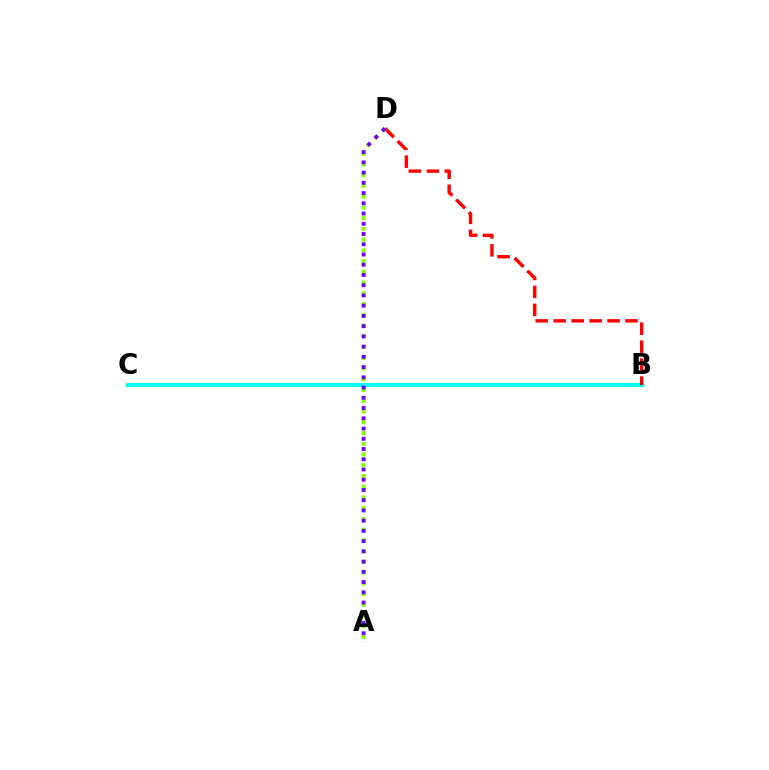{('B', 'C'): [{'color': '#00fff6', 'line_style': 'solid', 'thickness': 2.98}], ('B', 'D'): [{'color': '#ff0000', 'line_style': 'dashed', 'thickness': 2.44}], ('A', 'D'): [{'color': '#84ff00', 'line_style': 'dotted', 'thickness': 2.92}, {'color': '#7200ff', 'line_style': 'dotted', 'thickness': 2.78}]}